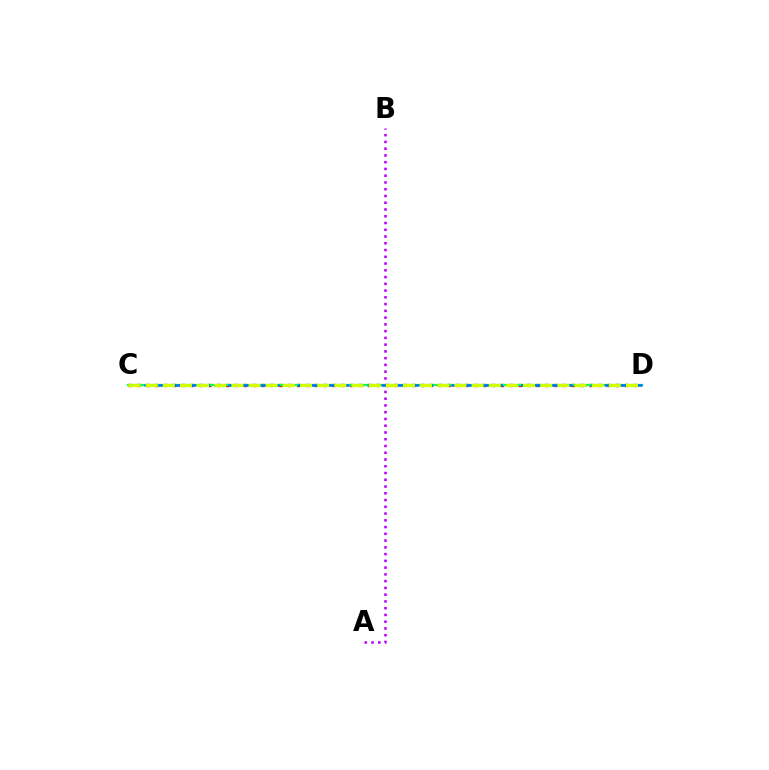{('A', 'B'): [{'color': '#b900ff', 'line_style': 'dotted', 'thickness': 1.84}], ('C', 'D'): [{'color': '#ff0000', 'line_style': 'dotted', 'thickness': 2.41}, {'color': '#00ff5c', 'line_style': 'solid', 'thickness': 1.6}, {'color': '#0074ff', 'line_style': 'dashed', 'thickness': 1.9}, {'color': '#d1ff00', 'line_style': 'dashed', 'thickness': 2.33}]}